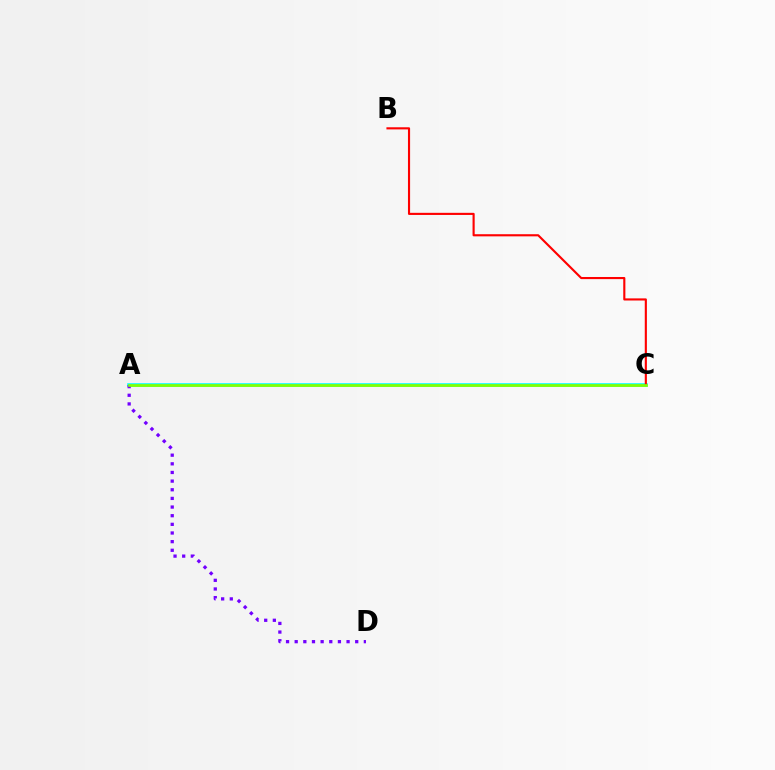{('A', 'C'): [{'color': '#00fff6', 'line_style': 'solid', 'thickness': 2.58}, {'color': '#84ff00', 'line_style': 'solid', 'thickness': 1.96}], ('B', 'C'): [{'color': '#ff0000', 'line_style': 'solid', 'thickness': 1.53}], ('A', 'D'): [{'color': '#7200ff', 'line_style': 'dotted', 'thickness': 2.35}]}